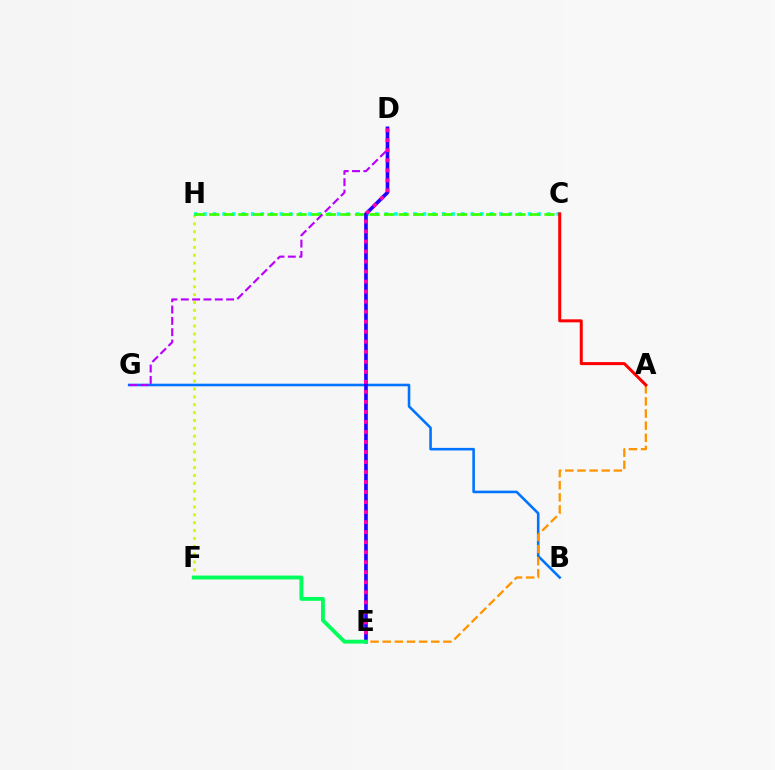{('F', 'H'): [{'color': '#d1ff00', 'line_style': 'dotted', 'thickness': 2.14}], ('B', 'G'): [{'color': '#0074ff', 'line_style': 'solid', 'thickness': 1.86}], ('C', 'H'): [{'color': '#00fff6', 'line_style': 'dotted', 'thickness': 2.59}, {'color': '#3dff00', 'line_style': 'dashed', 'thickness': 1.98}], ('D', 'G'): [{'color': '#b900ff', 'line_style': 'dashed', 'thickness': 1.54}], ('A', 'E'): [{'color': '#ff9400', 'line_style': 'dashed', 'thickness': 1.65}], ('D', 'E'): [{'color': '#2500ff', 'line_style': 'solid', 'thickness': 2.62}, {'color': '#ff00ac', 'line_style': 'dotted', 'thickness': 2.72}], ('A', 'C'): [{'color': '#ff0000', 'line_style': 'solid', 'thickness': 2.17}], ('E', 'F'): [{'color': '#00ff5c', 'line_style': 'solid', 'thickness': 2.79}]}